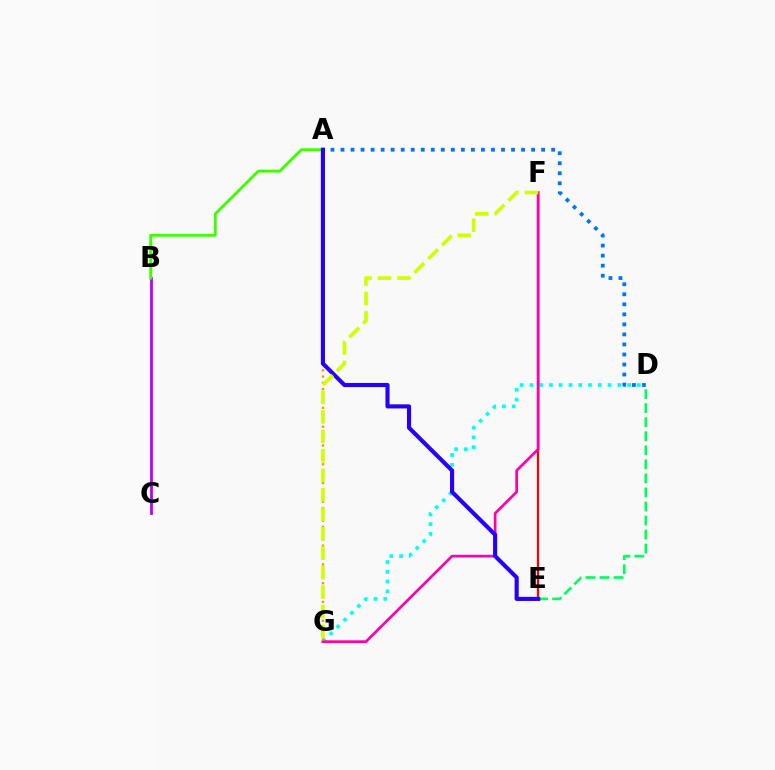{('B', 'C'): [{'color': '#b900ff', 'line_style': 'solid', 'thickness': 2.02}], ('A', 'D'): [{'color': '#0074ff', 'line_style': 'dotted', 'thickness': 2.73}], ('E', 'F'): [{'color': '#ff0000', 'line_style': 'solid', 'thickness': 1.61}], ('A', 'B'): [{'color': '#3dff00', 'line_style': 'solid', 'thickness': 2.07}], ('D', 'G'): [{'color': '#00fff6', 'line_style': 'dotted', 'thickness': 2.65}], ('F', 'G'): [{'color': '#ff00ac', 'line_style': 'solid', 'thickness': 1.94}, {'color': '#d1ff00', 'line_style': 'dashed', 'thickness': 2.65}], ('D', 'E'): [{'color': '#00ff5c', 'line_style': 'dashed', 'thickness': 1.91}], ('A', 'G'): [{'color': '#ff9400', 'line_style': 'dotted', 'thickness': 1.7}], ('A', 'E'): [{'color': '#2500ff', 'line_style': 'solid', 'thickness': 2.96}]}